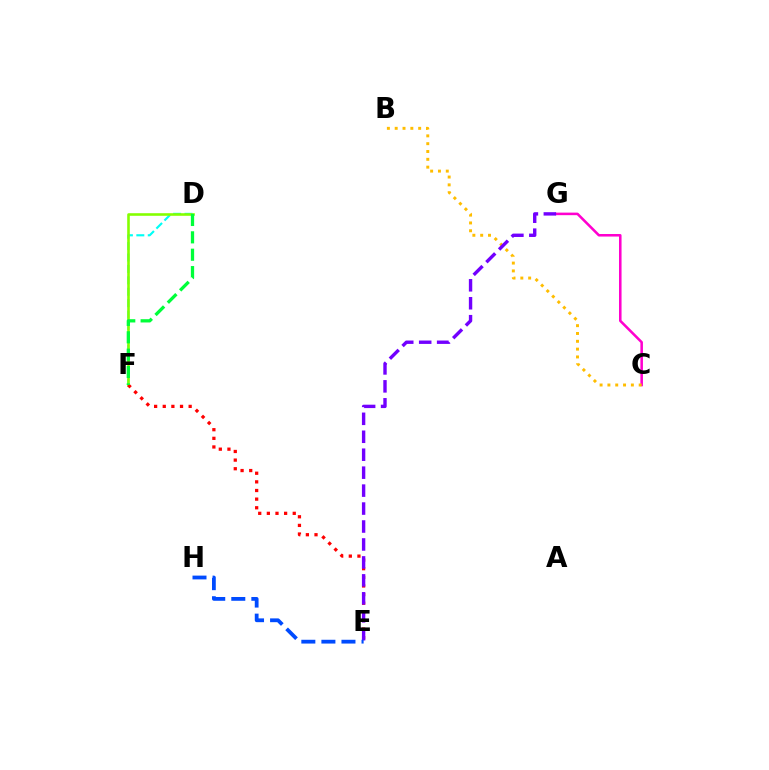{('D', 'F'): [{'color': '#00fff6', 'line_style': 'dashed', 'thickness': 1.55}, {'color': '#84ff00', 'line_style': 'solid', 'thickness': 1.87}, {'color': '#00ff39', 'line_style': 'dashed', 'thickness': 2.36}], ('C', 'G'): [{'color': '#ff00cf', 'line_style': 'solid', 'thickness': 1.83}], ('B', 'C'): [{'color': '#ffbd00', 'line_style': 'dotted', 'thickness': 2.13}], ('E', 'F'): [{'color': '#ff0000', 'line_style': 'dotted', 'thickness': 2.35}], ('E', 'G'): [{'color': '#7200ff', 'line_style': 'dashed', 'thickness': 2.44}], ('E', 'H'): [{'color': '#004bff', 'line_style': 'dashed', 'thickness': 2.73}]}